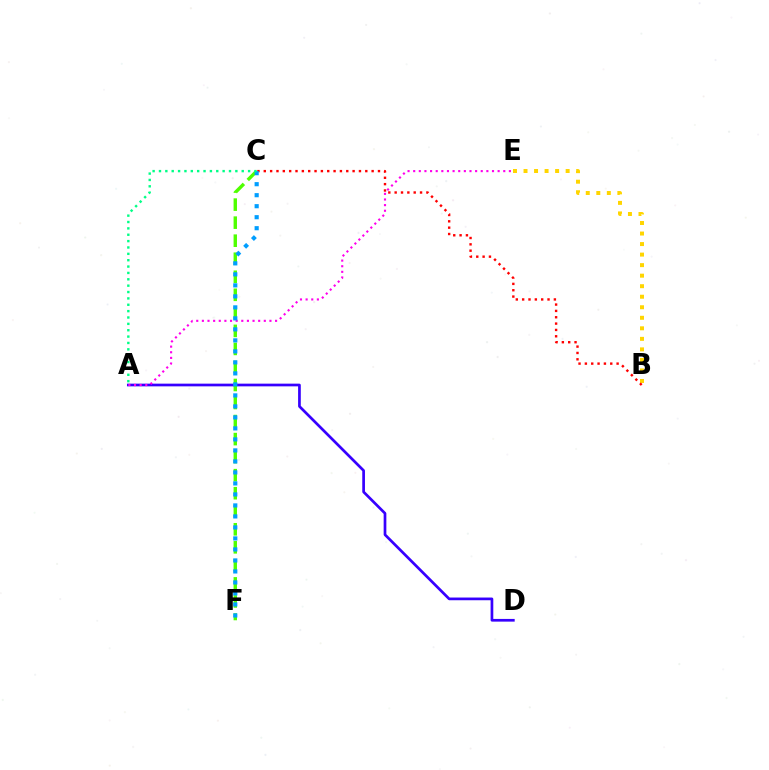{('B', 'E'): [{'color': '#ffd500', 'line_style': 'dotted', 'thickness': 2.86}], ('A', 'D'): [{'color': '#3700ff', 'line_style': 'solid', 'thickness': 1.95}], ('C', 'F'): [{'color': '#4fff00', 'line_style': 'dashed', 'thickness': 2.45}, {'color': '#009eff', 'line_style': 'dotted', 'thickness': 2.99}], ('A', 'E'): [{'color': '#ff00ed', 'line_style': 'dotted', 'thickness': 1.53}], ('B', 'C'): [{'color': '#ff0000', 'line_style': 'dotted', 'thickness': 1.72}], ('A', 'C'): [{'color': '#00ff86', 'line_style': 'dotted', 'thickness': 1.73}]}